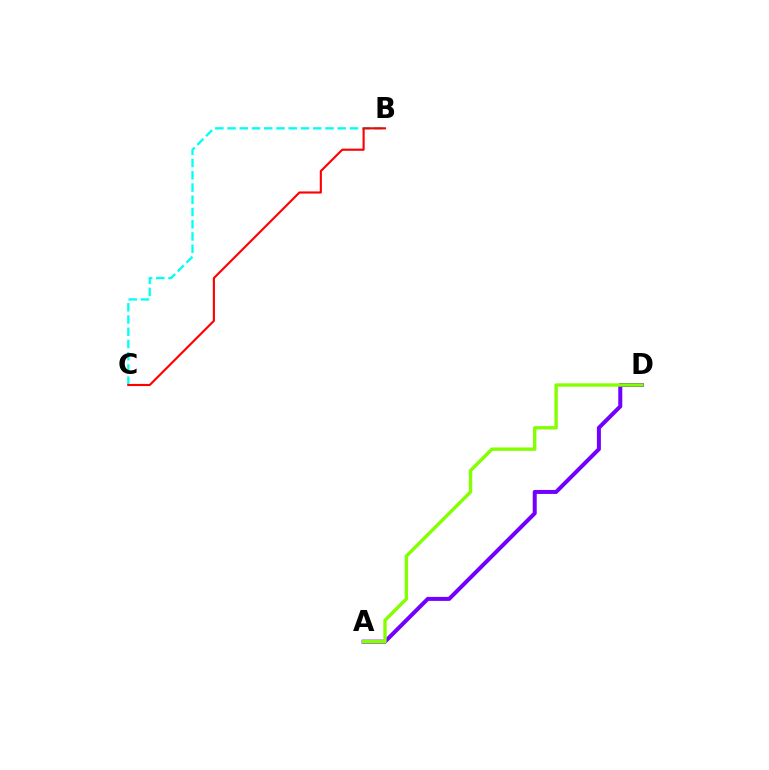{('A', 'D'): [{'color': '#7200ff', 'line_style': 'solid', 'thickness': 2.88}, {'color': '#84ff00', 'line_style': 'solid', 'thickness': 2.43}], ('B', 'C'): [{'color': '#00fff6', 'line_style': 'dashed', 'thickness': 1.66}, {'color': '#ff0000', 'line_style': 'solid', 'thickness': 1.53}]}